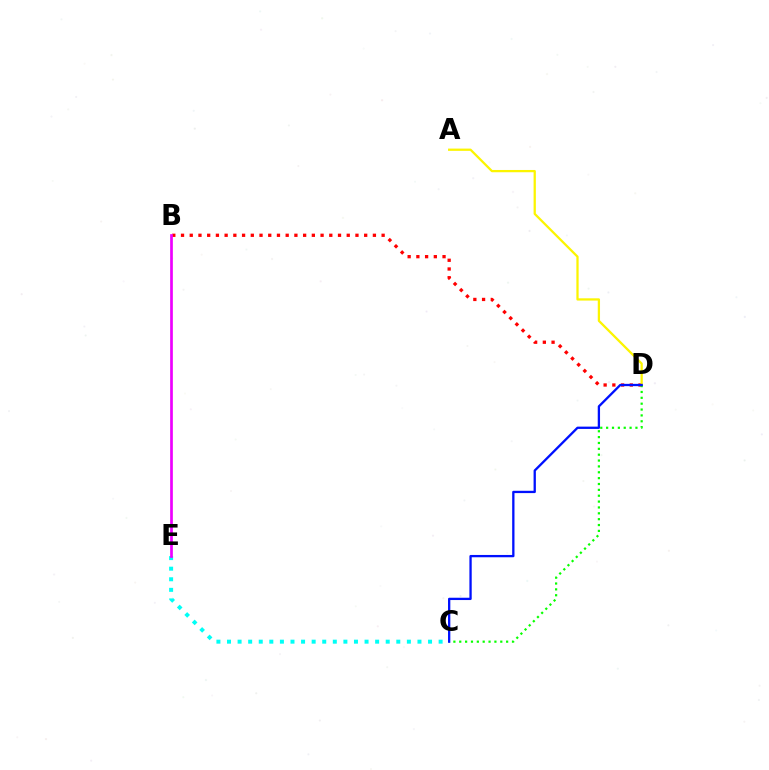{('B', 'D'): [{'color': '#ff0000', 'line_style': 'dotted', 'thickness': 2.37}], ('C', 'E'): [{'color': '#00fff6', 'line_style': 'dotted', 'thickness': 2.87}], ('B', 'E'): [{'color': '#ee00ff', 'line_style': 'solid', 'thickness': 1.94}], ('A', 'D'): [{'color': '#fcf500', 'line_style': 'solid', 'thickness': 1.63}], ('C', 'D'): [{'color': '#08ff00', 'line_style': 'dotted', 'thickness': 1.59}, {'color': '#0010ff', 'line_style': 'solid', 'thickness': 1.66}]}